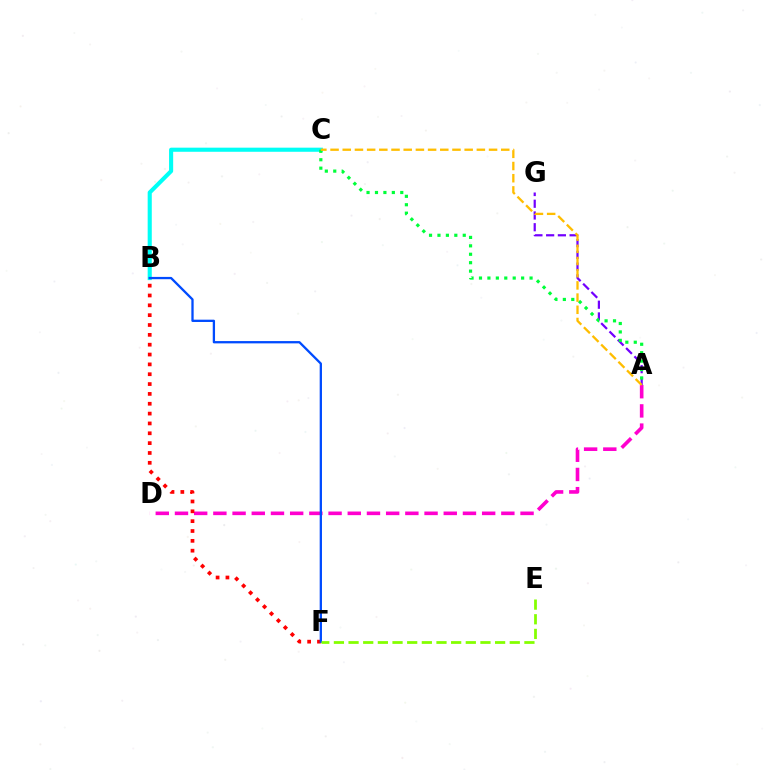{('B', 'C'): [{'color': '#00fff6', 'line_style': 'solid', 'thickness': 2.96}], ('A', 'D'): [{'color': '#ff00cf', 'line_style': 'dashed', 'thickness': 2.61}], ('B', 'F'): [{'color': '#ff0000', 'line_style': 'dotted', 'thickness': 2.67}, {'color': '#004bff', 'line_style': 'solid', 'thickness': 1.65}], ('A', 'G'): [{'color': '#7200ff', 'line_style': 'dashed', 'thickness': 1.59}], ('A', 'C'): [{'color': '#00ff39', 'line_style': 'dotted', 'thickness': 2.29}, {'color': '#ffbd00', 'line_style': 'dashed', 'thickness': 1.66}], ('E', 'F'): [{'color': '#84ff00', 'line_style': 'dashed', 'thickness': 1.99}]}